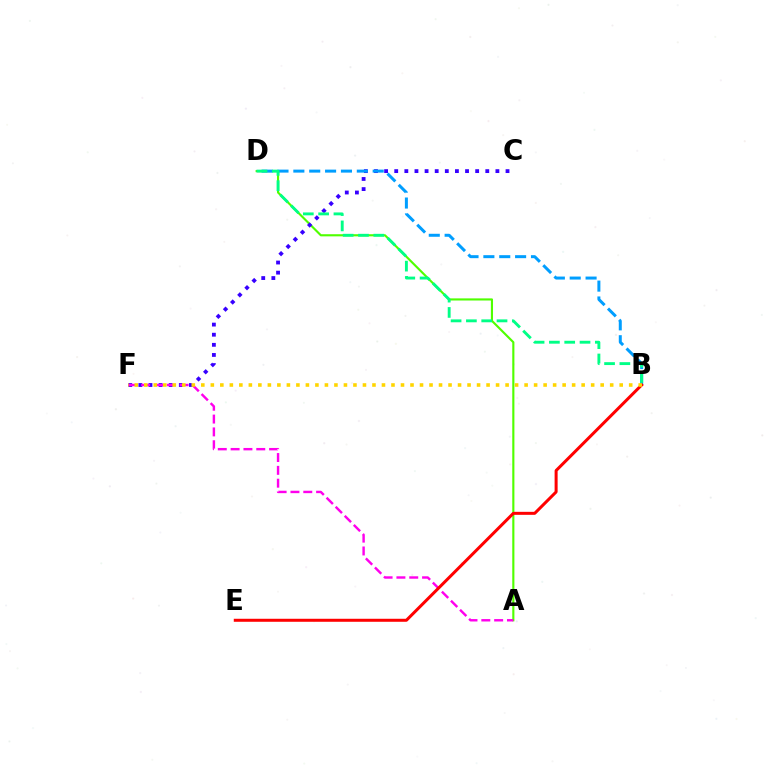{('A', 'D'): [{'color': '#4fff00', 'line_style': 'solid', 'thickness': 1.54}], ('C', 'F'): [{'color': '#3700ff', 'line_style': 'dotted', 'thickness': 2.75}], ('A', 'F'): [{'color': '#ff00ed', 'line_style': 'dashed', 'thickness': 1.74}], ('B', 'D'): [{'color': '#009eff', 'line_style': 'dashed', 'thickness': 2.16}, {'color': '#00ff86', 'line_style': 'dashed', 'thickness': 2.08}], ('B', 'E'): [{'color': '#ff0000', 'line_style': 'solid', 'thickness': 2.17}], ('B', 'F'): [{'color': '#ffd500', 'line_style': 'dotted', 'thickness': 2.58}]}